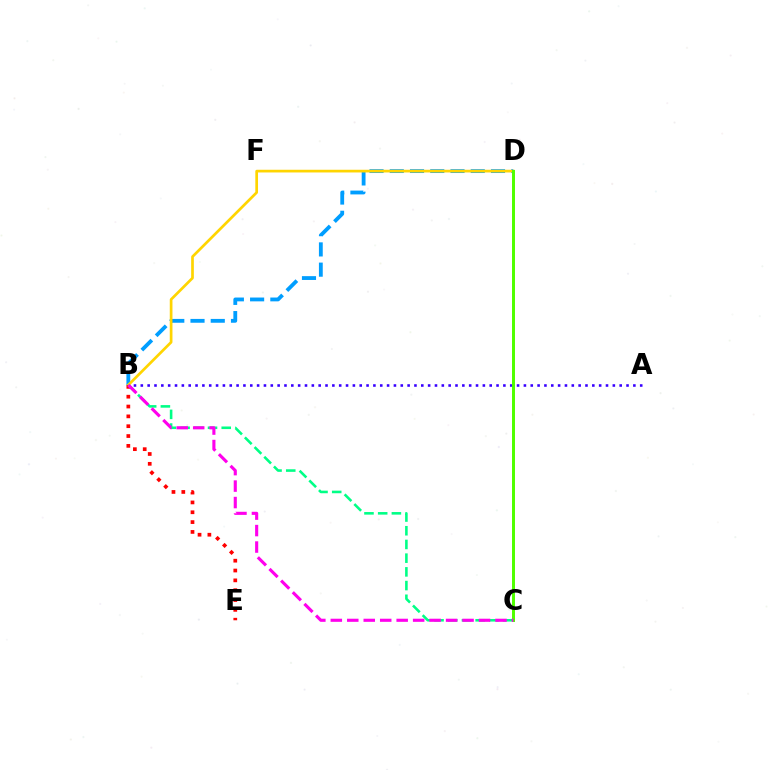{('B', 'D'): [{'color': '#009eff', 'line_style': 'dashed', 'thickness': 2.75}, {'color': '#ffd500', 'line_style': 'solid', 'thickness': 1.94}], ('A', 'B'): [{'color': '#3700ff', 'line_style': 'dotted', 'thickness': 1.86}], ('C', 'D'): [{'color': '#4fff00', 'line_style': 'solid', 'thickness': 2.14}], ('B', 'E'): [{'color': '#ff0000', 'line_style': 'dotted', 'thickness': 2.67}], ('B', 'C'): [{'color': '#00ff86', 'line_style': 'dashed', 'thickness': 1.86}, {'color': '#ff00ed', 'line_style': 'dashed', 'thickness': 2.24}]}